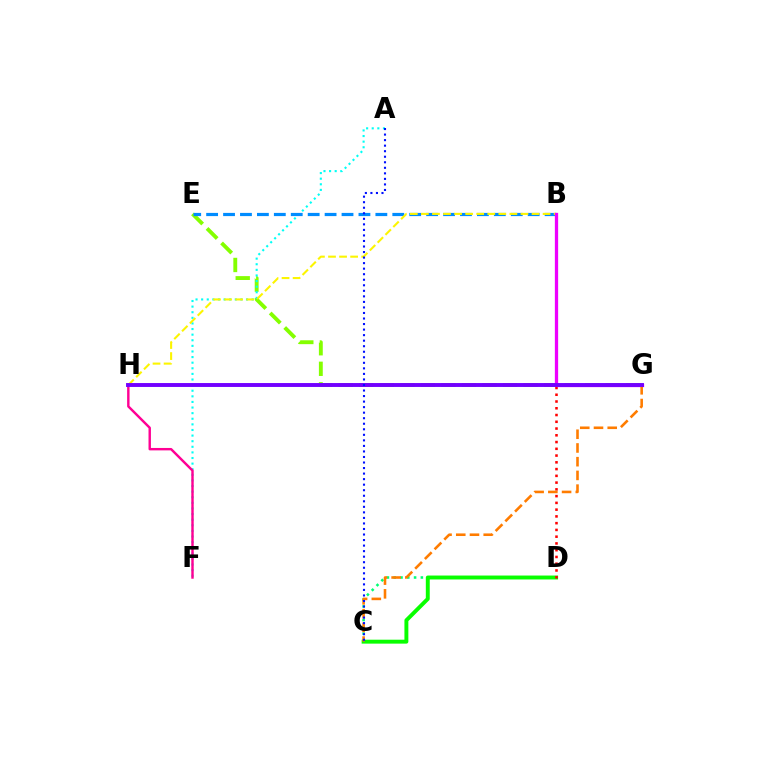{('E', 'G'): [{'color': '#84ff00', 'line_style': 'dashed', 'thickness': 2.79}], ('C', 'D'): [{'color': '#00ff74', 'line_style': 'dotted', 'thickness': 1.84}, {'color': '#08ff00', 'line_style': 'solid', 'thickness': 2.83}], ('A', 'F'): [{'color': '#00fff6', 'line_style': 'dotted', 'thickness': 1.52}], ('B', 'E'): [{'color': '#008cff', 'line_style': 'dashed', 'thickness': 2.3}], ('B', 'D'): [{'color': '#ff0000', 'line_style': 'dotted', 'thickness': 1.84}], ('B', 'H'): [{'color': '#fcf500', 'line_style': 'dashed', 'thickness': 1.5}], ('F', 'H'): [{'color': '#ff0094', 'line_style': 'solid', 'thickness': 1.74}], ('B', 'G'): [{'color': '#ee00ff', 'line_style': 'solid', 'thickness': 2.36}], ('C', 'G'): [{'color': '#ff7c00', 'line_style': 'dashed', 'thickness': 1.86}], ('G', 'H'): [{'color': '#7200ff', 'line_style': 'solid', 'thickness': 2.81}], ('A', 'C'): [{'color': '#0010ff', 'line_style': 'dotted', 'thickness': 1.5}]}